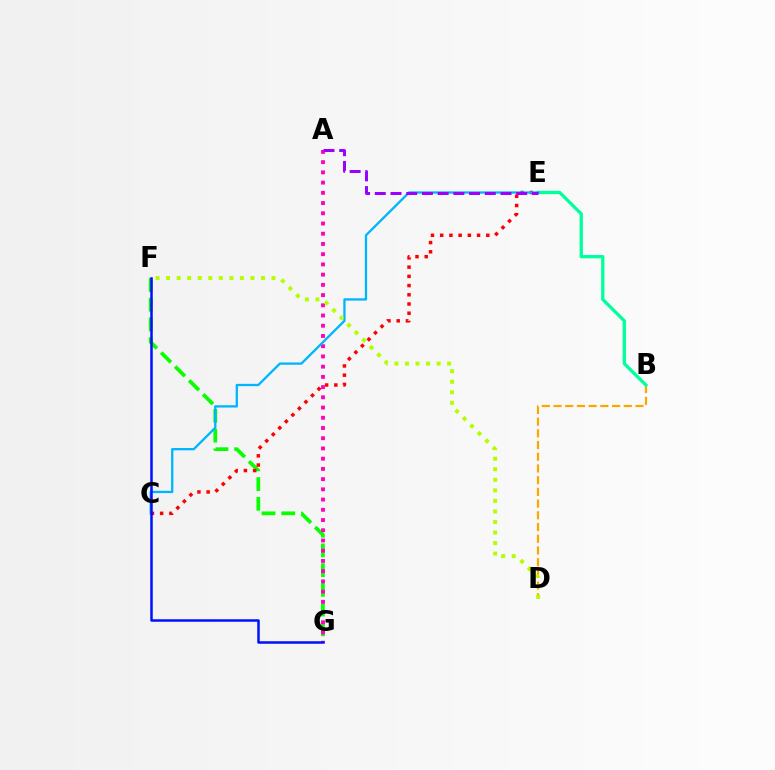{('B', 'D'): [{'color': '#ffa500', 'line_style': 'dashed', 'thickness': 1.59}], ('F', 'G'): [{'color': '#08ff00', 'line_style': 'dashed', 'thickness': 2.68}, {'color': '#0010ff', 'line_style': 'solid', 'thickness': 1.8}], ('C', 'E'): [{'color': '#ff0000', 'line_style': 'dotted', 'thickness': 2.5}, {'color': '#00b5ff', 'line_style': 'solid', 'thickness': 1.66}], ('A', 'G'): [{'color': '#ff00bd', 'line_style': 'dotted', 'thickness': 2.78}], ('B', 'E'): [{'color': '#00ff9d', 'line_style': 'solid', 'thickness': 2.38}], ('A', 'E'): [{'color': '#9b00ff', 'line_style': 'dashed', 'thickness': 2.13}], ('D', 'F'): [{'color': '#b3ff00', 'line_style': 'dotted', 'thickness': 2.86}]}